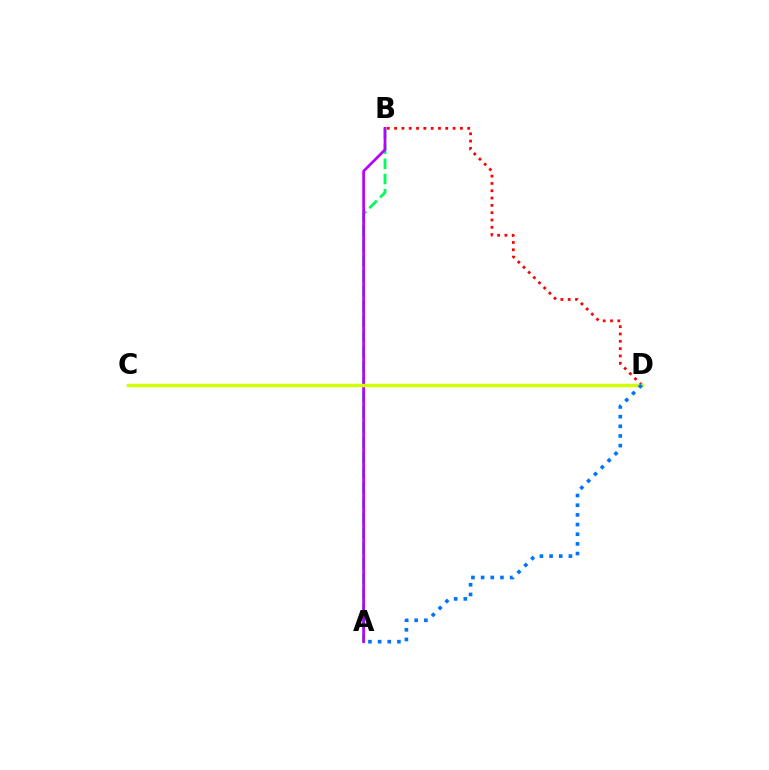{('A', 'B'): [{'color': '#00ff5c', 'line_style': 'dashed', 'thickness': 2.06}, {'color': '#b900ff', 'line_style': 'solid', 'thickness': 1.95}], ('B', 'D'): [{'color': '#ff0000', 'line_style': 'dotted', 'thickness': 1.99}], ('C', 'D'): [{'color': '#d1ff00', 'line_style': 'solid', 'thickness': 2.46}], ('A', 'D'): [{'color': '#0074ff', 'line_style': 'dotted', 'thickness': 2.63}]}